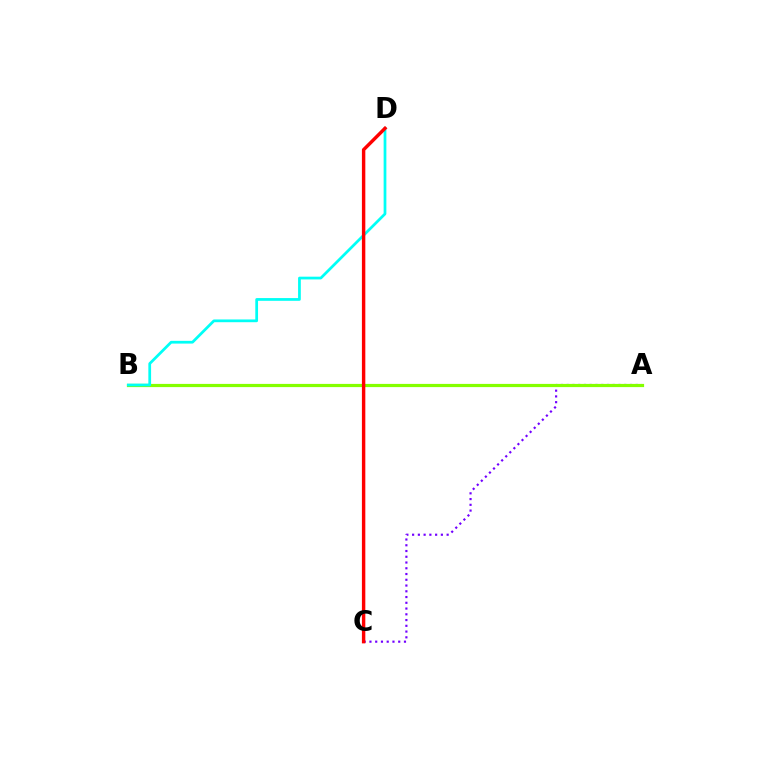{('A', 'C'): [{'color': '#7200ff', 'line_style': 'dotted', 'thickness': 1.56}], ('A', 'B'): [{'color': '#84ff00', 'line_style': 'solid', 'thickness': 2.31}], ('B', 'D'): [{'color': '#00fff6', 'line_style': 'solid', 'thickness': 1.97}], ('C', 'D'): [{'color': '#ff0000', 'line_style': 'solid', 'thickness': 2.46}]}